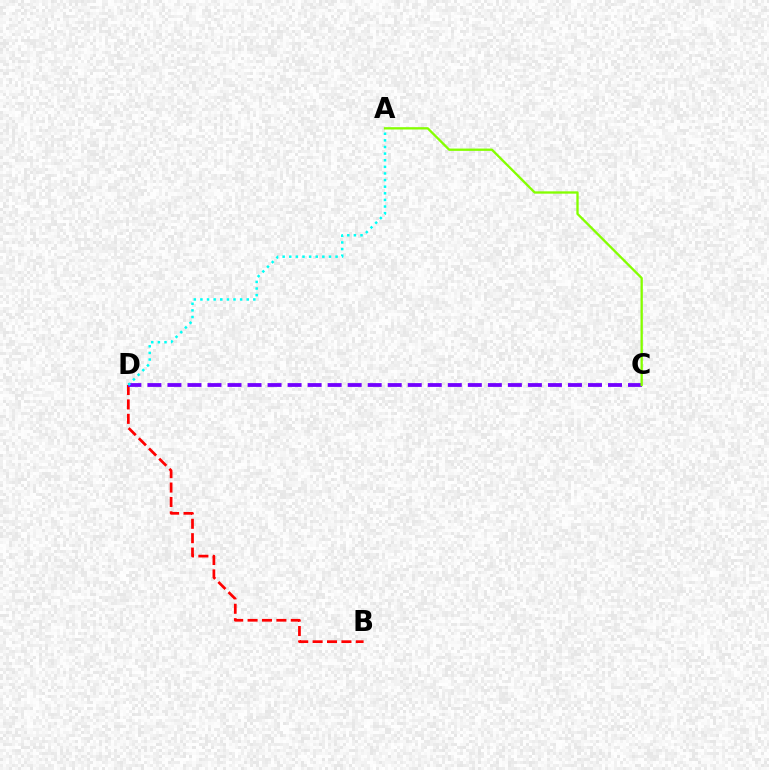{('B', 'D'): [{'color': '#ff0000', 'line_style': 'dashed', 'thickness': 1.96}], ('C', 'D'): [{'color': '#7200ff', 'line_style': 'dashed', 'thickness': 2.72}], ('A', 'D'): [{'color': '#00fff6', 'line_style': 'dotted', 'thickness': 1.8}], ('A', 'C'): [{'color': '#84ff00', 'line_style': 'solid', 'thickness': 1.67}]}